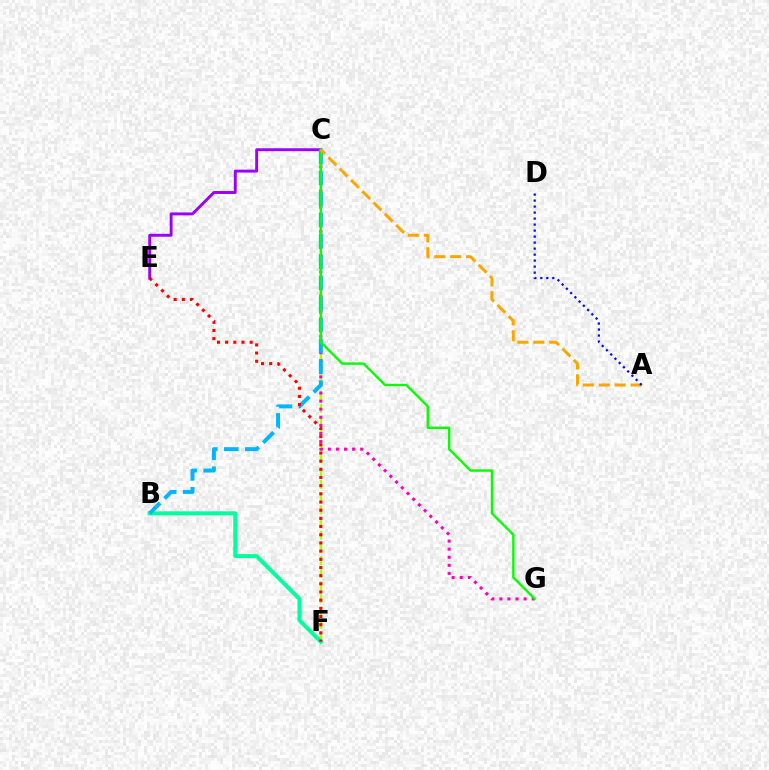{('C', 'F'): [{'color': '#b3ff00', 'line_style': 'dashed', 'thickness': 1.72}], ('C', 'G'): [{'color': '#ff00bd', 'line_style': 'dotted', 'thickness': 2.2}, {'color': '#08ff00', 'line_style': 'solid', 'thickness': 1.71}], ('C', 'E'): [{'color': '#9b00ff', 'line_style': 'solid', 'thickness': 2.1}], ('B', 'F'): [{'color': '#00ff9d', 'line_style': 'solid', 'thickness': 2.89}], ('B', 'C'): [{'color': '#00b5ff', 'line_style': 'dashed', 'thickness': 2.85}], ('E', 'F'): [{'color': '#ff0000', 'line_style': 'dotted', 'thickness': 2.22}], ('A', 'C'): [{'color': '#ffa500', 'line_style': 'dashed', 'thickness': 2.17}], ('A', 'D'): [{'color': '#0010ff', 'line_style': 'dotted', 'thickness': 1.63}]}